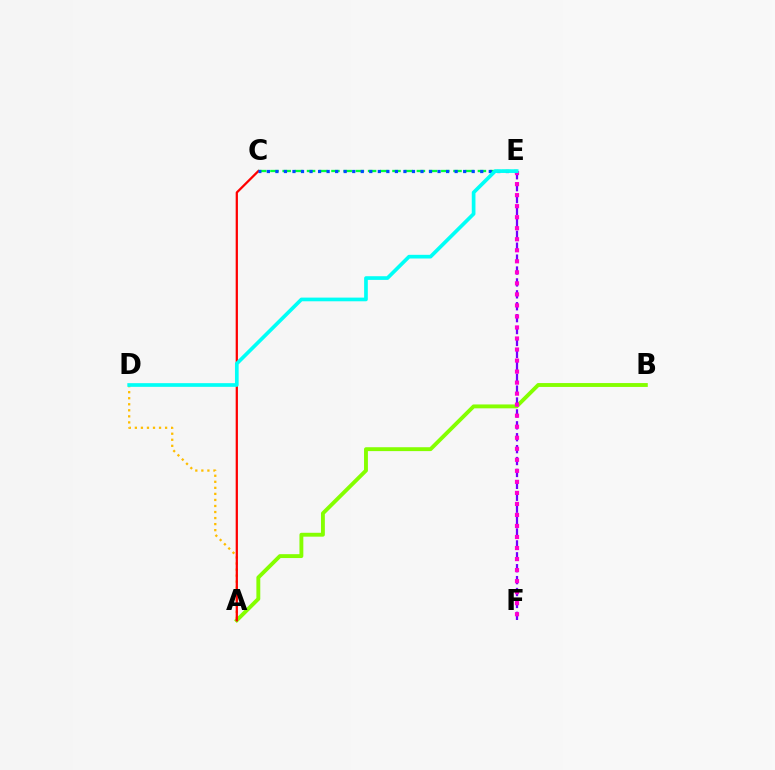{('A', 'B'): [{'color': '#84ff00', 'line_style': 'solid', 'thickness': 2.79}], ('A', 'D'): [{'color': '#ffbd00', 'line_style': 'dotted', 'thickness': 1.64}], ('C', 'E'): [{'color': '#00ff39', 'line_style': 'dashed', 'thickness': 1.66}, {'color': '#004bff', 'line_style': 'dotted', 'thickness': 2.32}], ('E', 'F'): [{'color': '#7200ff', 'line_style': 'dashed', 'thickness': 1.62}, {'color': '#ff00cf', 'line_style': 'dotted', 'thickness': 3.0}], ('A', 'C'): [{'color': '#ff0000', 'line_style': 'solid', 'thickness': 1.62}], ('D', 'E'): [{'color': '#00fff6', 'line_style': 'solid', 'thickness': 2.65}]}